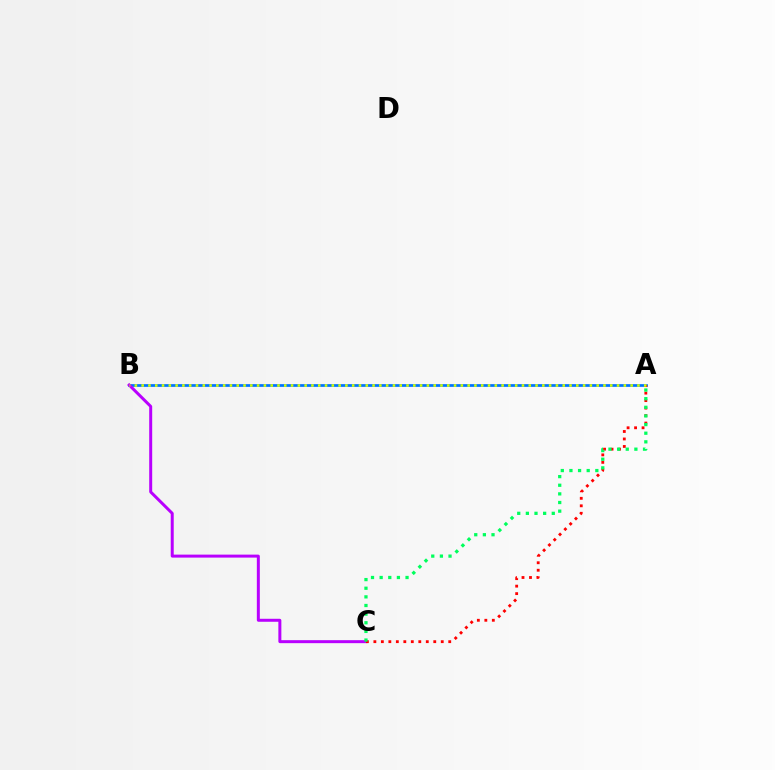{('A', 'B'): [{'color': '#0074ff', 'line_style': 'solid', 'thickness': 1.96}, {'color': '#d1ff00', 'line_style': 'dotted', 'thickness': 1.85}], ('B', 'C'): [{'color': '#b900ff', 'line_style': 'solid', 'thickness': 2.15}], ('A', 'C'): [{'color': '#ff0000', 'line_style': 'dotted', 'thickness': 2.03}, {'color': '#00ff5c', 'line_style': 'dotted', 'thickness': 2.35}]}